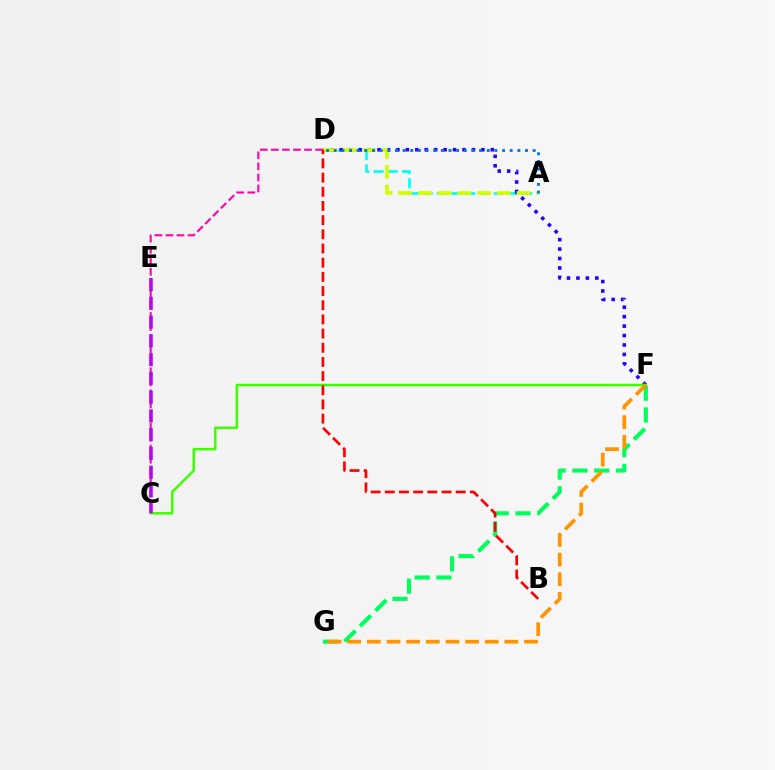{('A', 'D'): [{'color': '#00fff6', 'line_style': 'dashed', 'thickness': 1.93}, {'color': '#d1ff00', 'line_style': 'dashed', 'thickness': 2.68}, {'color': '#0074ff', 'line_style': 'dotted', 'thickness': 2.08}], ('D', 'F'): [{'color': '#2500ff', 'line_style': 'dotted', 'thickness': 2.57}], ('F', 'G'): [{'color': '#00ff5c', 'line_style': 'dashed', 'thickness': 2.96}, {'color': '#ff9400', 'line_style': 'dashed', 'thickness': 2.67}], ('C', 'F'): [{'color': '#3dff00', 'line_style': 'solid', 'thickness': 1.79}], ('C', 'D'): [{'color': '#ff00ac', 'line_style': 'dashed', 'thickness': 1.5}], ('C', 'E'): [{'color': '#b900ff', 'line_style': 'dashed', 'thickness': 2.55}], ('B', 'D'): [{'color': '#ff0000', 'line_style': 'dashed', 'thickness': 1.93}]}